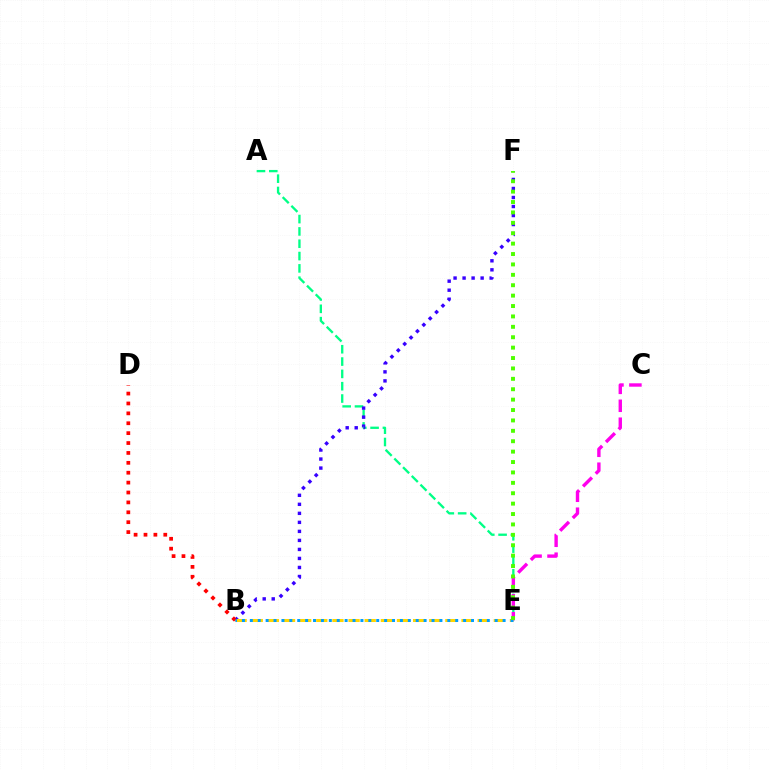{('A', 'E'): [{'color': '#00ff86', 'line_style': 'dashed', 'thickness': 1.67}], ('B', 'F'): [{'color': '#3700ff', 'line_style': 'dotted', 'thickness': 2.45}], ('B', 'E'): [{'color': '#ffd500', 'line_style': 'dashed', 'thickness': 2.19}, {'color': '#009eff', 'line_style': 'dotted', 'thickness': 2.15}], ('B', 'D'): [{'color': '#ff0000', 'line_style': 'dotted', 'thickness': 2.69}], ('C', 'E'): [{'color': '#ff00ed', 'line_style': 'dashed', 'thickness': 2.44}], ('E', 'F'): [{'color': '#4fff00', 'line_style': 'dotted', 'thickness': 2.83}]}